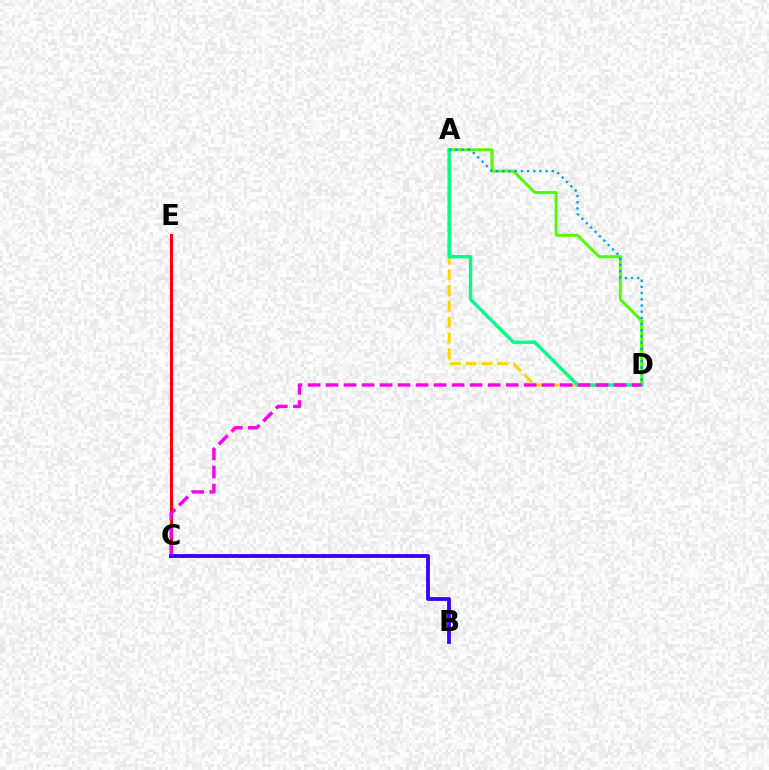{('A', 'D'): [{'color': '#4fff00', 'line_style': 'solid', 'thickness': 2.11}, {'color': '#ffd500', 'line_style': 'dashed', 'thickness': 2.15}, {'color': '#00ff86', 'line_style': 'solid', 'thickness': 2.43}, {'color': '#009eff', 'line_style': 'dotted', 'thickness': 1.68}], ('C', 'E'): [{'color': '#ff0000', 'line_style': 'solid', 'thickness': 2.15}], ('C', 'D'): [{'color': '#ff00ed', 'line_style': 'dashed', 'thickness': 2.45}], ('B', 'C'): [{'color': '#3700ff', 'line_style': 'solid', 'thickness': 2.74}]}